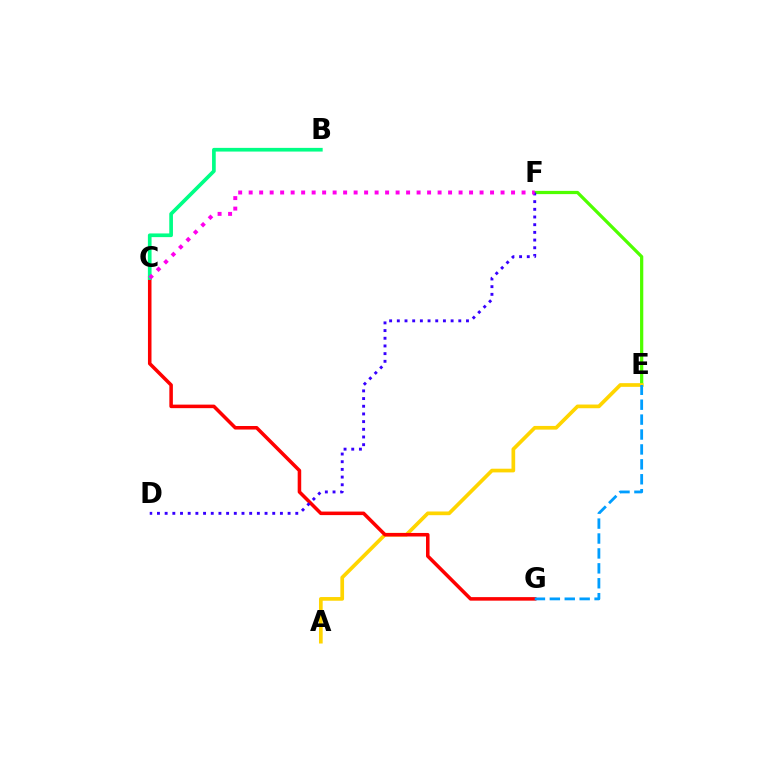{('E', 'F'): [{'color': '#4fff00', 'line_style': 'solid', 'thickness': 2.33}], ('A', 'E'): [{'color': '#ffd500', 'line_style': 'solid', 'thickness': 2.66}], ('C', 'G'): [{'color': '#ff0000', 'line_style': 'solid', 'thickness': 2.55}], ('B', 'C'): [{'color': '#00ff86', 'line_style': 'solid', 'thickness': 2.65}], ('D', 'F'): [{'color': '#3700ff', 'line_style': 'dotted', 'thickness': 2.09}], ('E', 'G'): [{'color': '#009eff', 'line_style': 'dashed', 'thickness': 2.03}], ('C', 'F'): [{'color': '#ff00ed', 'line_style': 'dotted', 'thickness': 2.85}]}